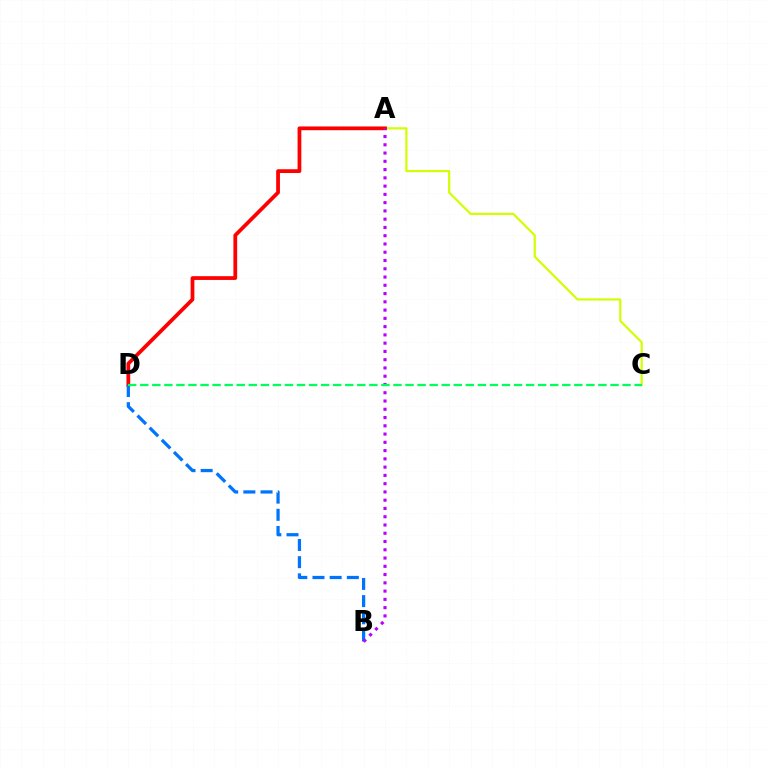{('A', 'C'): [{'color': '#d1ff00', 'line_style': 'solid', 'thickness': 1.57}], ('A', 'D'): [{'color': '#ff0000', 'line_style': 'solid', 'thickness': 2.71}], ('B', 'D'): [{'color': '#0074ff', 'line_style': 'dashed', 'thickness': 2.33}], ('A', 'B'): [{'color': '#b900ff', 'line_style': 'dotted', 'thickness': 2.25}], ('C', 'D'): [{'color': '#00ff5c', 'line_style': 'dashed', 'thickness': 1.64}]}